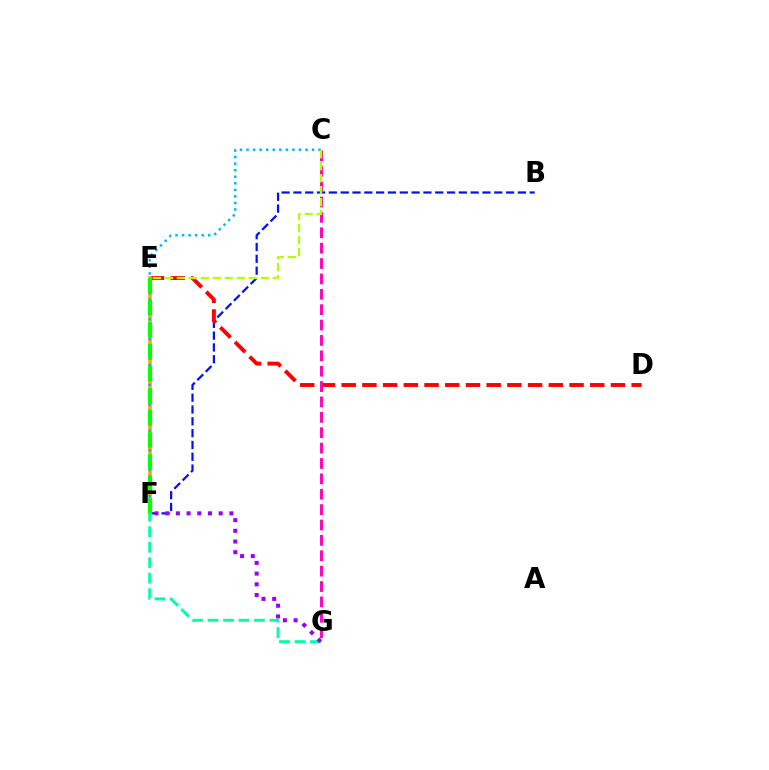{('B', 'F'): [{'color': '#0010ff', 'line_style': 'dashed', 'thickness': 1.61}], ('D', 'E'): [{'color': '#ff0000', 'line_style': 'dashed', 'thickness': 2.81}], ('E', 'F'): [{'color': '#ffa500', 'line_style': 'solid', 'thickness': 2.57}, {'color': '#08ff00', 'line_style': 'dashed', 'thickness': 2.99}], ('F', 'G'): [{'color': '#00ff9d', 'line_style': 'dashed', 'thickness': 2.1}, {'color': '#9b00ff', 'line_style': 'dotted', 'thickness': 2.91}], ('C', 'F'): [{'color': '#00b5ff', 'line_style': 'dotted', 'thickness': 1.78}], ('C', 'G'): [{'color': '#ff00bd', 'line_style': 'dashed', 'thickness': 2.09}], ('C', 'E'): [{'color': '#b3ff00', 'line_style': 'dashed', 'thickness': 1.63}]}